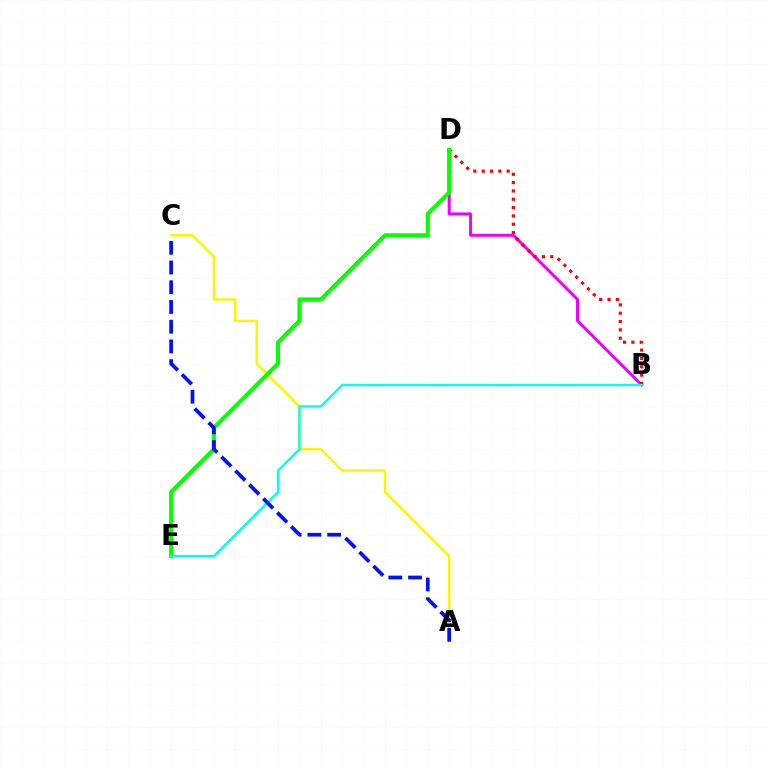{('B', 'D'): [{'color': '#ee00ff', 'line_style': 'solid', 'thickness': 2.13}, {'color': '#ff0000', 'line_style': 'dotted', 'thickness': 2.26}], ('A', 'C'): [{'color': '#fcf500', 'line_style': 'solid', 'thickness': 1.73}, {'color': '#0010ff', 'line_style': 'dashed', 'thickness': 2.68}], ('D', 'E'): [{'color': '#08ff00', 'line_style': 'solid', 'thickness': 2.94}], ('B', 'E'): [{'color': '#00fff6', 'line_style': 'solid', 'thickness': 1.69}]}